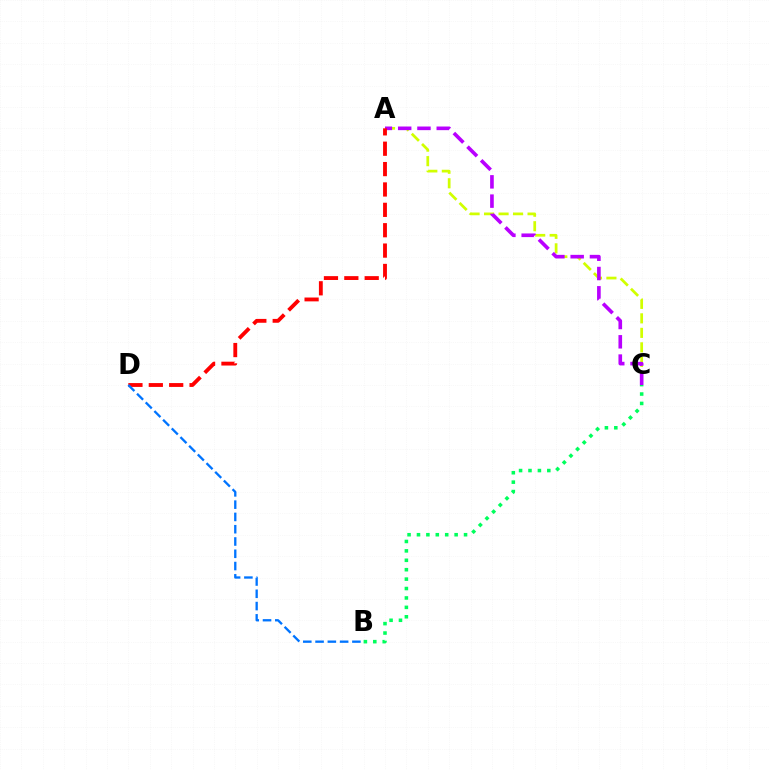{('A', 'C'): [{'color': '#d1ff00', 'line_style': 'dashed', 'thickness': 1.97}, {'color': '#b900ff', 'line_style': 'dashed', 'thickness': 2.62}], ('A', 'D'): [{'color': '#ff0000', 'line_style': 'dashed', 'thickness': 2.77}], ('B', 'D'): [{'color': '#0074ff', 'line_style': 'dashed', 'thickness': 1.67}], ('B', 'C'): [{'color': '#00ff5c', 'line_style': 'dotted', 'thickness': 2.56}]}